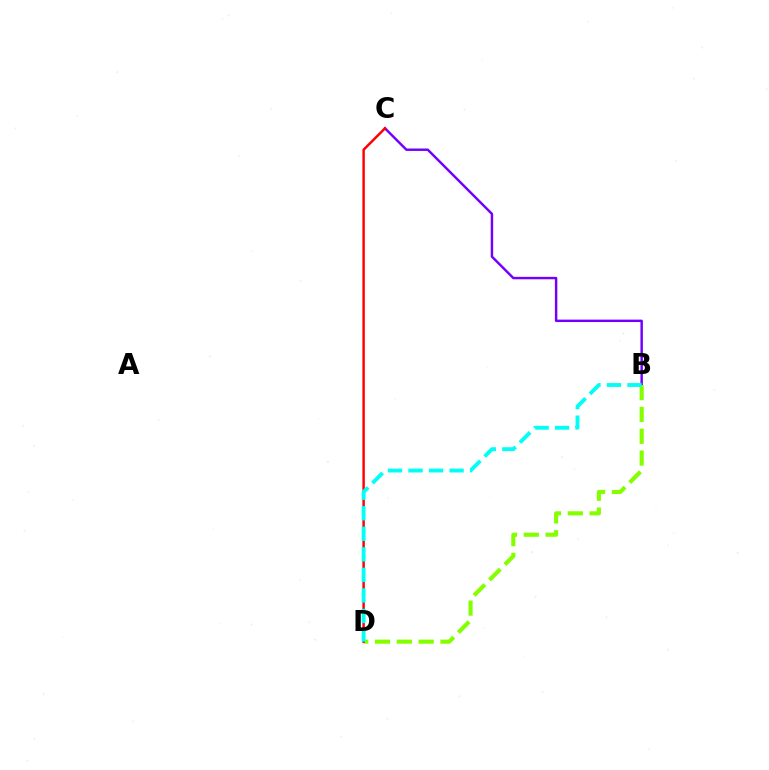{('B', 'C'): [{'color': '#7200ff', 'line_style': 'solid', 'thickness': 1.76}], ('B', 'D'): [{'color': '#84ff00', 'line_style': 'dashed', 'thickness': 2.96}, {'color': '#00fff6', 'line_style': 'dashed', 'thickness': 2.79}], ('C', 'D'): [{'color': '#ff0000', 'line_style': 'solid', 'thickness': 1.77}]}